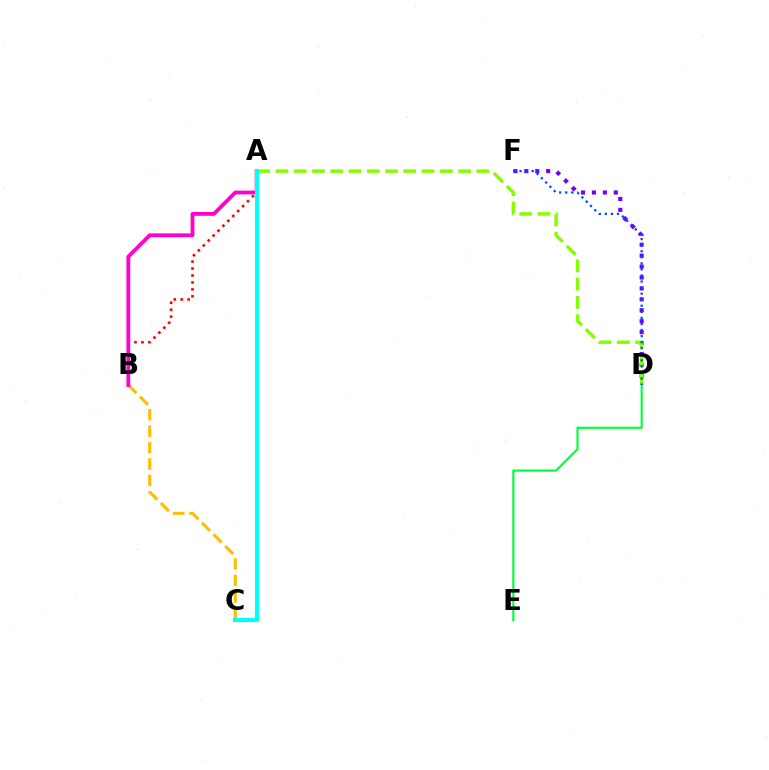{('D', 'F'): [{'color': '#7200ff', 'line_style': 'dotted', 'thickness': 2.97}, {'color': '#004bff', 'line_style': 'dotted', 'thickness': 1.65}], ('B', 'C'): [{'color': '#ffbd00', 'line_style': 'dashed', 'thickness': 2.23}], ('D', 'E'): [{'color': '#00ff39', 'line_style': 'solid', 'thickness': 1.54}], ('A', 'B'): [{'color': '#ff0000', 'line_style': 'dotted', 'thickness': 1.89}, {'color': '#ff00cf', 'line_style': 'solid', 'thickness': 2.74}], ('A', 'D'): [{'color': '#84ff00', 'line_style': 'dashed', 'thickness': 2.48}], ('A', 'C'): [{'color': '#00fff6', 'line_style': 'solid', 'thickness': 2.96}]}